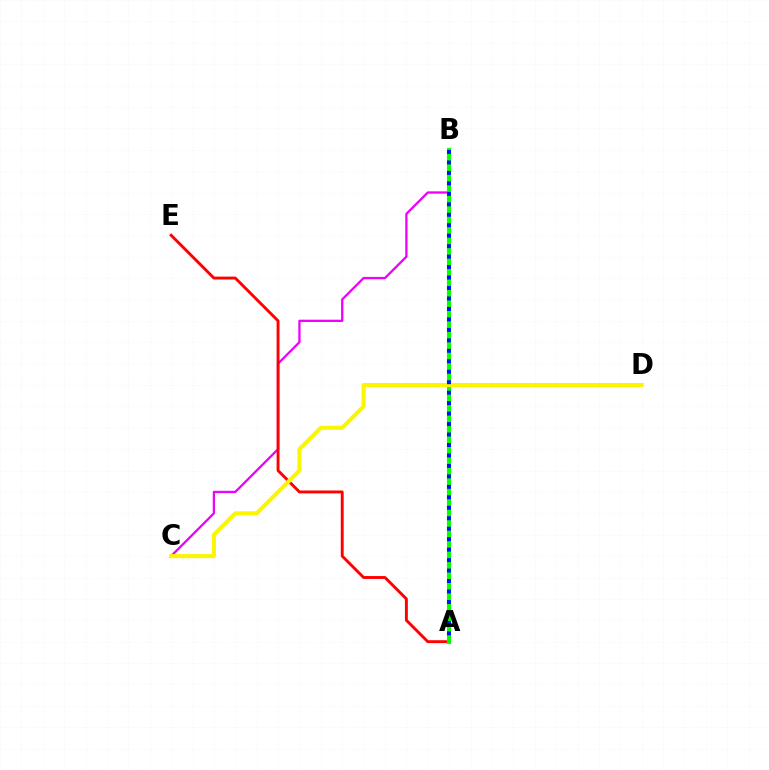{('A', 'B'): [{'color': '#00fff6', 'line_style': 'solid', 'thickness': 1.9}, {'color': '#08ff00', 'line_style': 'solid', 'thickness': 2.98}, {'color': '#0010ff', 'line_style': 'dotted', 'thickness': 2.84}], ('B', 'C'): [{'color': '#ee00ff', 'line_style': 'solid', 'thickness': 1.64}], ('A', 'E'): [{'color': '#ff0000', 'line_style': 'solid', 'thickness': 2.08}], ('C', 'D'): [{'color': '#fcf500', 'line_style': 'solid', 'thickness': 2.92}]}